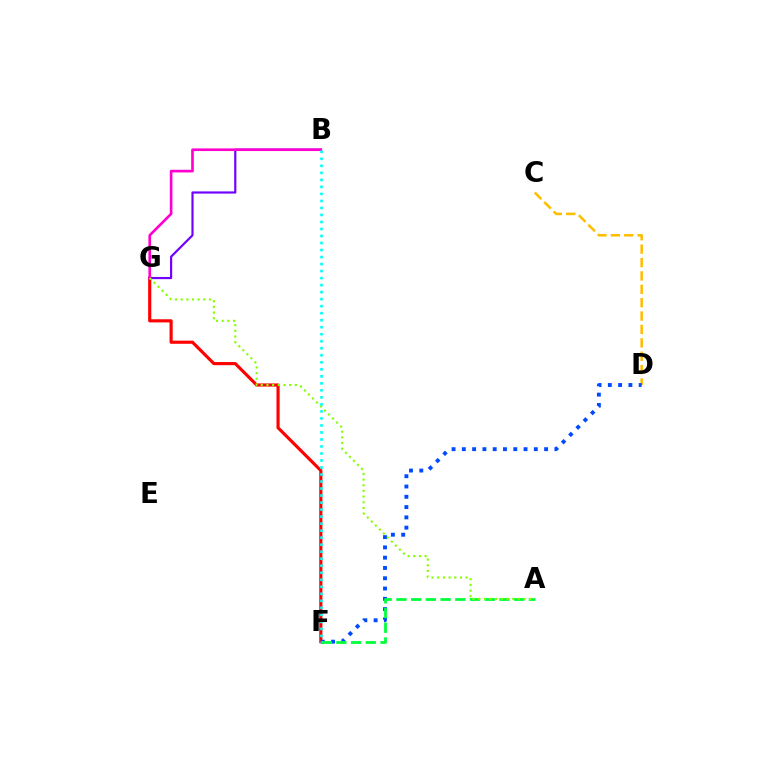{('F', 'G'): [{'color': '#ff0000', 'line_style': 'solid', 'thickness': 2.27}], ('C', 'D'): [{'color': '#ffbd00', 'line_style': 'dashed', 'thickness': 1.82}], ('D', 'F'): [{'color': '#004bff', 'line_style': 'dotted', 'thickness': 2.79}], ('B', 'G'): [{'color': '#7200ff', 'line_style': 'solid', 'thickness': 1.57}, {'color': '#ff00cf', 'line_style': 'solid', 'thickness': 1.91}], ('A', 'F'): [{'color': '#00ff39', 'line_style': 'dashed', 'thickness': 2.0}], ('A', 'G'): [{'color': '#84ff00', 'line_style': 'dotted', 'thickness': 1.54}], ('B', 'F'): [{'color': '#00fff6', 'line_style': 'dotted', 'thickness': 1.91}]}